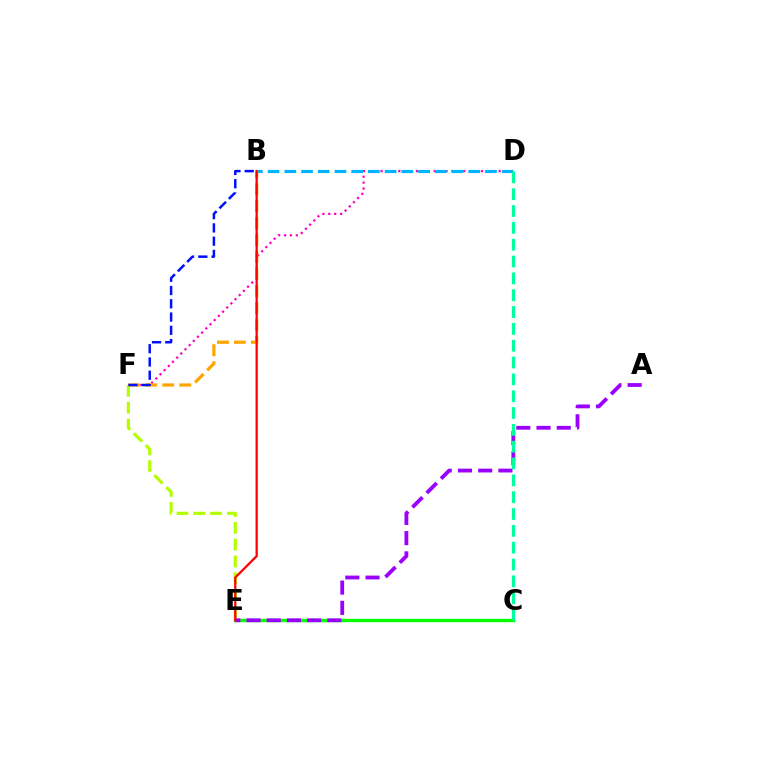{('C', 'E'): [{'color': '#08ff00', 'line_style': 'solid', 'thickness': 2.44}], ('A', 'E'): [{'color': '#9b00ff', 'line_style': 'dashed', 'thickness': 2.75}], ('D', 'F'): [{'color': '#ff00bd', 'line_style': 'dotted', 'thickness': 1.6}], ('B', 'D'): [{'color': '#00b5ff', 'line_style': 'dashed', 'thickness': 2.27}], ('C', 'D'): [{'color': '#00ff9d', 'line_style': 'dashed', 'thickness': 2.29}], ('B', 'F'): [{'color': '#ffa500', 'line_style': 'dashed', 'thickness': 2.31}, {'color': '#0010ff', 'line_style': 'dashed', 'thickness': 1.8}], ('E', 'F'): [{'color': '#b3ff00', 'line_style': 'dashed', 'thickness': 2.29}], ('B', 'E'): [{'color': '#ff0000', 'line_style': 'solid', 'thickness': 1.63}]}